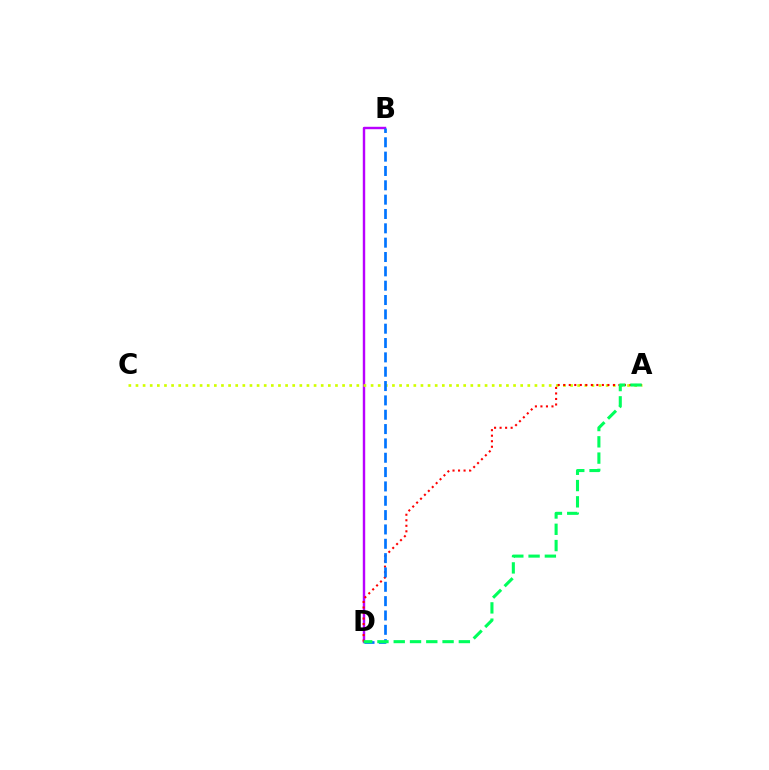{('B', 'D'): [{'color': '#b900ff', 'line_style': 'solid', 'thickness': 1.75}, {'color': '#0074ff', 'line_style': 'dashed', 'thickness': 1.95}], ('A', 'C'): [{'color': '#d1ff00', 'line_style': 'dotted', 'thickness': 1.94}], ('A', 'D'): [{'color': '#ff0000', 'line_style': 'dotted', 'thickness': 1.5}, {'color': '#00ff5c', 'line_style': 'dashed', 'thickness': 2.21}]}